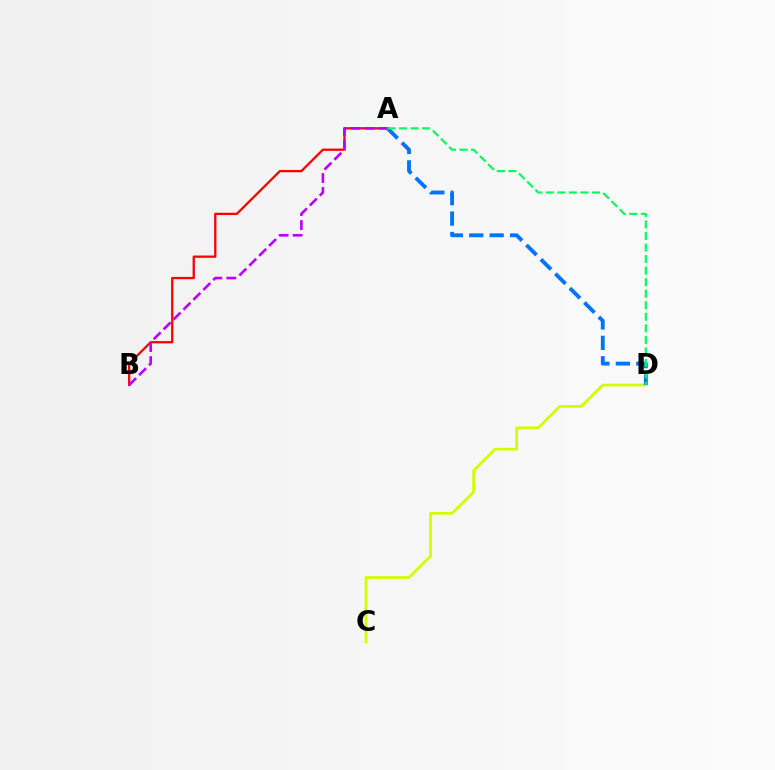{('A', 'B'): [{'color': '#ff0000', 'line_style': 'solid', 'thickness': 1.65}, {'color': '#b900ff', 'line_style': 'dashed', 'thickness': 1.9}], ('C', 'D'): [{'color': '#d1ff00', 'line_style': 'solid', 'thickness': 1.96}], ('A', 'D'): [{'color': '#0074ff', 'line_style': 'dashed', 'thickness': 2.77}, {'color': '#00ff5c', 'line_style': 'dashed', 'thickness': 1.57}]}